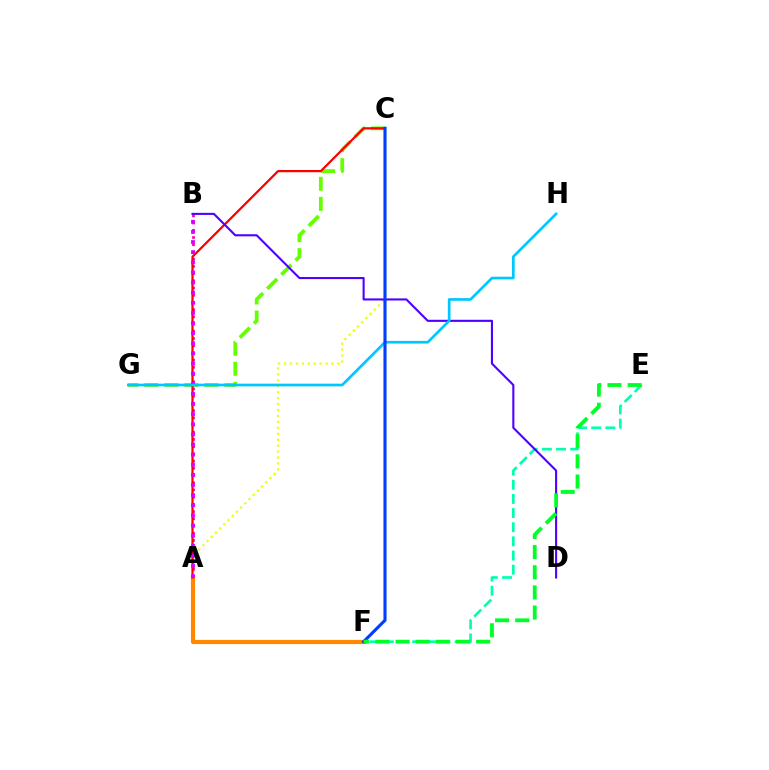{('C', 'G'): [{'color': '#66ff00', 'line_style': 'dashed', 'thickness': 2.72}], ('A', 'C'): [{'color': '#eeff00', 'line_style': 'dotted', 'thickness': 1.61}, {'color': '#ff0000', 'line_style': 'solid', 'thickness': 1.6}], ('A', 'B'): [{'color': '#ff00a0', 'line_style': 'dotted', 'thickness': 1.96}, {'color': '#d600ff', 'line_style': 'dotted', 'thickness': 2.75}], ('A', 'F'): [{'color': '#ff8800', 'line_style': 'solid', 'thickness': 2.99}], ('E', 'F'): [{'color': '#00ffaf', 'line_style': 'dashed', 'thickness': 1.92}, {'color': '#00ff27', 'line_style': 'dashed', 'thickness': 2.74}], ('B', 'D'): [{'color': '#4f00ff', 'line_style': 'solid', 'thickness': 1.51}], ('G', 'H'): [{'color': '#00c7ff', 'line_style': 'solid', 'thickness': 1.93}], ('C', 'F'): [{'color': '#003fff', 'line_style': 'solid', 'thickness': 2.25}]}